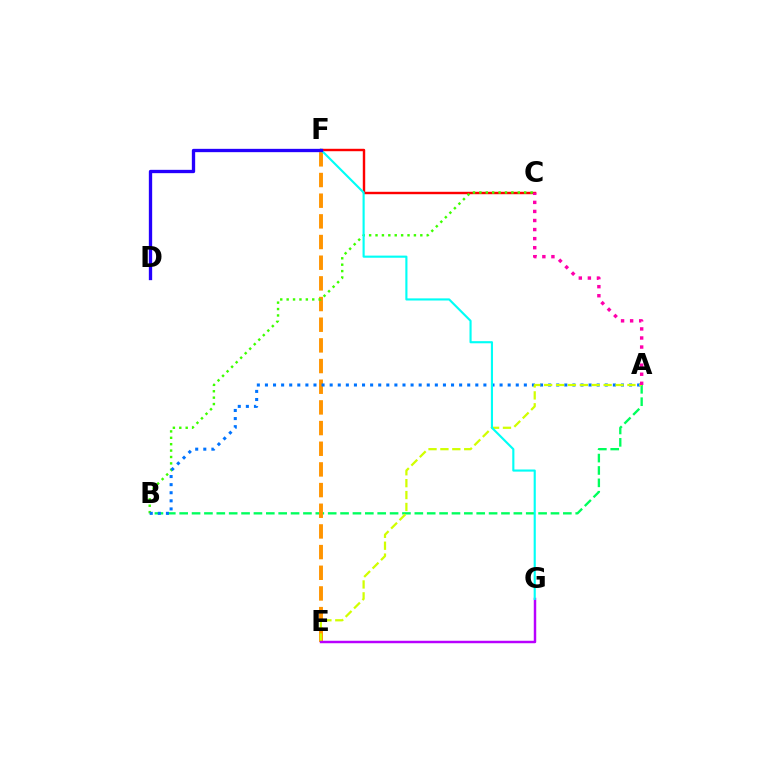{('C', 'F'): [{'color': '#ff0000', 'line_style': 'solid', 'thickness': 1.75}], ('A', 'B'): [{'color': '#00ff5c', 'line_style': 'dashed', 'thickness': 1.68}, {'color': '#0074ff', 'line_style': 'dotted', 'thickness': 2.2}], ('E', 'F'): [{'color': '#ff9400', 'line_style': 'dashed', 'thickness': 2.81}], ('B', 'C'): [{'color': '#3dff00', 'line_style': 'dotted', 'thickness': 1.74}], ('A', 'E'): [{'color': '#d1ff00', 'line_style': 'dashed', 'thickness': 1.62}], ('E', 'G'): [{'color': '#b900ff', 'line_style': 'solid', 'thickness': 1.77}], ('A', 'C'): [{'color': '#ff00ac', 'line_style': 'dotted', 'thickness': 2.46}], ('F', 'G'): [{'color': '#00fff6', 'line_style': 'solid', 'thickness': 1.54}], ('D', 'F'): [{'color': '#2500ff', 'line_style': 'solid', 'thickness': 2.39}]}